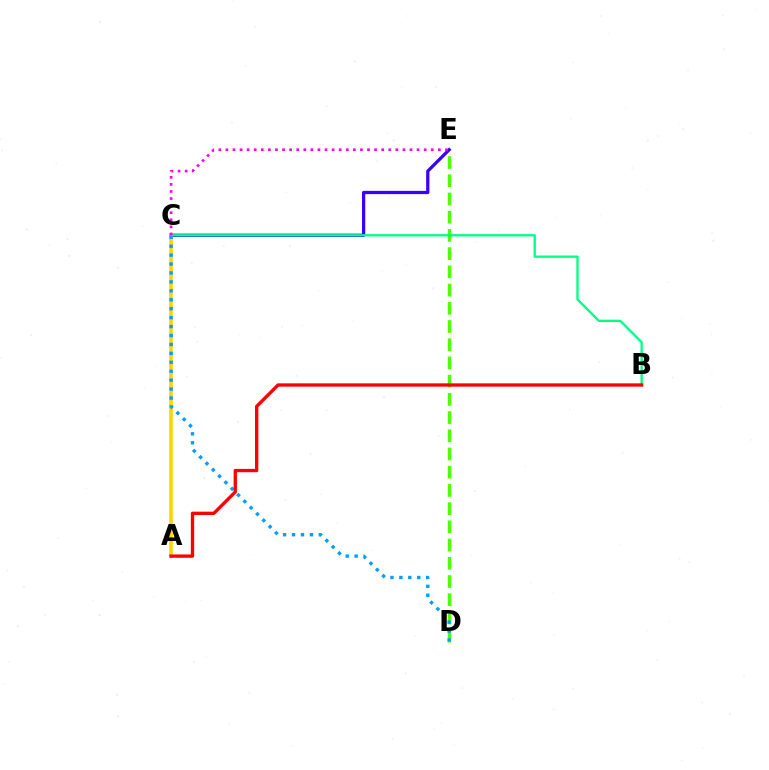{('D', 'E'): [{'color': '#4fff00', 'line_style': 'dashed', 'thickness': 2.47}], ('C', 'E'): [{'color': '#3700ff', 'line_style': 'solid', 'thickness': 2.33}, {'color': '#ff00ed', 'line_style': 'dotted', 'thickness': 1.92}], ('A', 'C'): [{'color': '#ffd500', 'line_style': 'solid', 'thickness': 2.61}], ('B', 'C'): [{'color': '#00ff86', 'line_style': 'solid', 'thickness': 1.67}], ('C', 'D'): [{'color': '#009eff', 'line_style': 'dotted', 'thickness': 2.43}], ('A', 'B'): [{'color': '#ff0000', 'line_style': 'solid', 'thickness': 2.4}]}